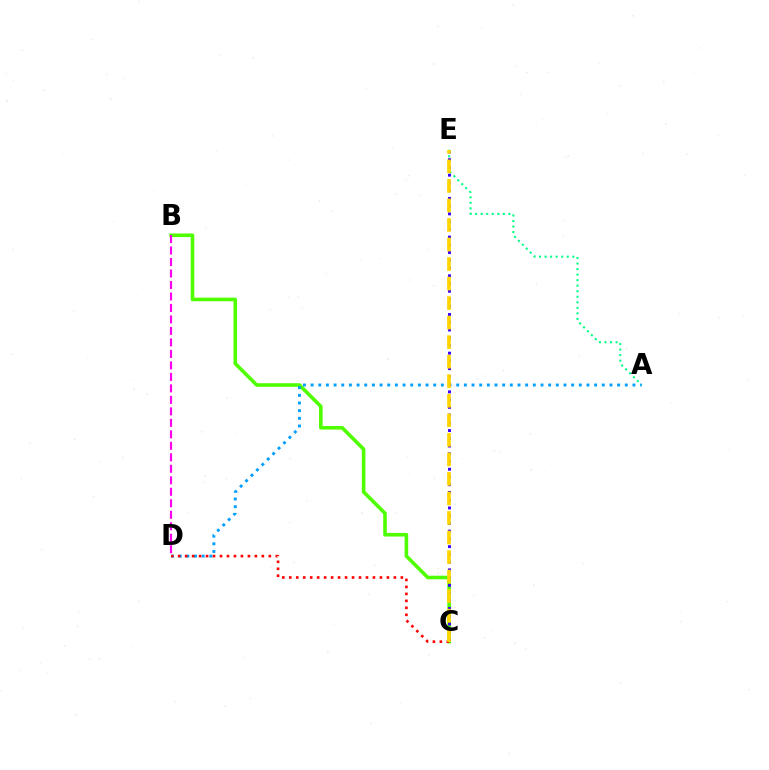{('A', 'E'): [{'color': '#00ff86', 'line_style': 'dotted', 'thickness': 1.51}], ('B', 'C'): [{'color': '#4fff00', 'line_style': 'solid', 'thickness': 2.59}], ('B', 'D'): [{'color': '#ff00ed', 'line_style': 'dashed', 'thickness': 1.56}], ('A', 'D'): [{'color': '#009eff', 'line_style': 'dotted', 'thickness': 2.08}], ('C', 'D'): [{'color': '#ff0000', 'line_style': 'dotted', 'thickness': 1.89}], ('C', 'E'): [{'color': '#3700ff', 'line_style': 'dotted', 'thickness': 2.1}, {'color': '#ffd500', 'line_style': 'dashed', 'thickness': 2.65}]}